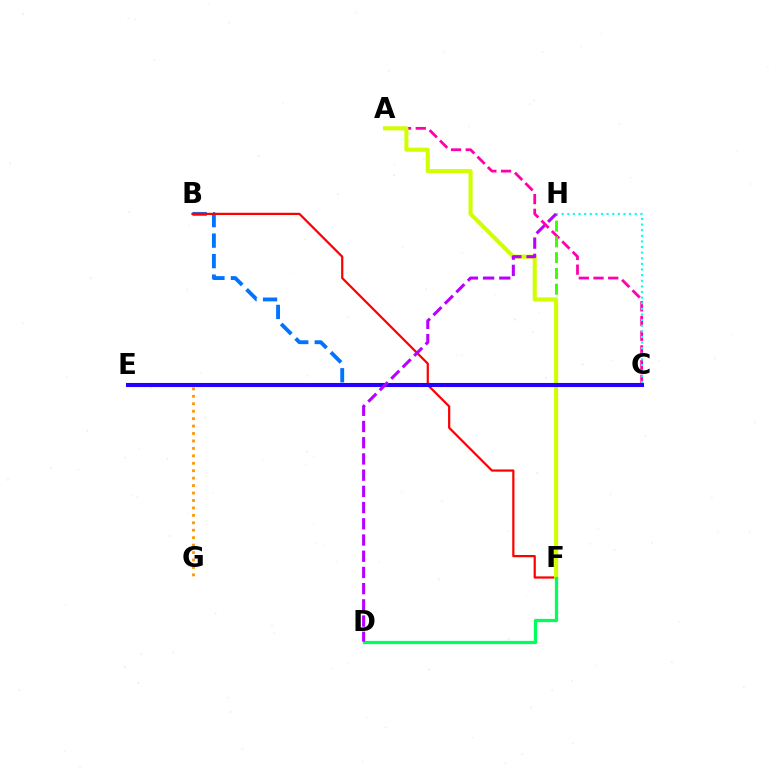{('A', 'C'): [{'color': '#ff00ac', 'line_style': 'dashed', 'thickness': 2.0}], ('E', 'G'): [{'color': '#ff9400', 'line_style': 'dotted', 'thickness': 2.02}], ('B', 'C'): [{'color': '#0074ff', 'line_style': 'dashed', 'thickness': 2.78}], ('B', 'F'): [{'color': '#ff0000', 'line_style': 'solid', 'thickness': 1.6}], ('C', 'H'): [{'color': '#00fff6', 'line_style': 'dotted', 'thickness': 1.53}], ('F', 'H'): [{'color': '#3dff00', 'line_style': 'dashed', 'thickness': 2.14}], ('A', 'F'): [{'color': '#d1ff00', 'line_style': 'solid', 'thickness': 2.94}], ('D', 'F'): [{'color': '#00ff5c', 'line_style': 'solid', 'thickness': 2.35}], ('C', 'E'): [{'color': '#2500ff', 'line_style': 'solid', 'thickness': 2.93}], ('D', 'H'): [{'color': '#b900ff', 'line_style': 'dashed', 'thickness': 2.2}]}